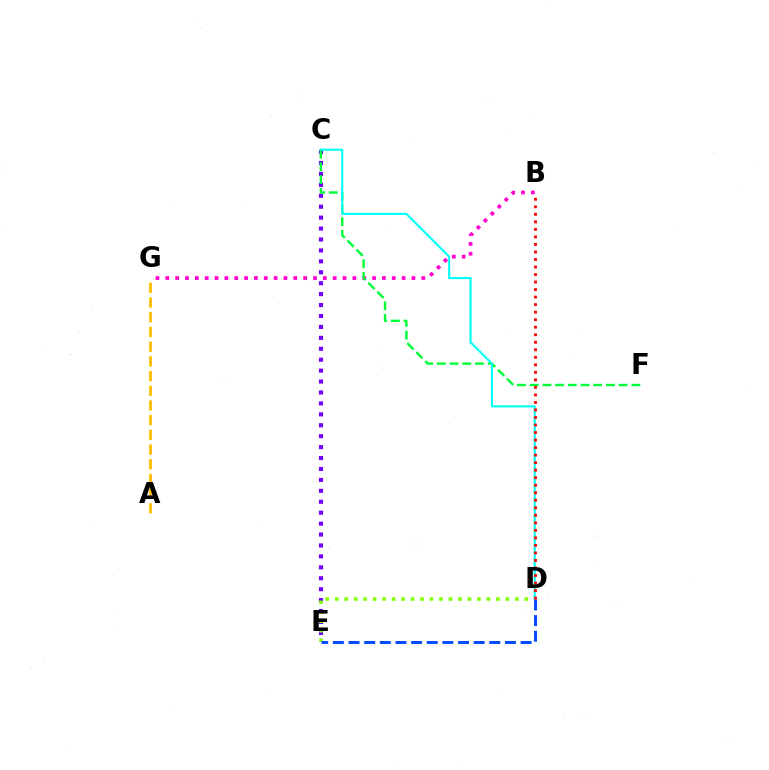{('C', 'E'): [{'color': '#7200ff', 'line_style': 'dotted', 'thickness': 2.97}], ('A', 'G'): [{'color': '#ffbd00', 'line_style': 'dashed', 'thickness': 2.0}], ('B', 'G'): [{'color': '#ff00cf', 'line_style': 'dotted', 'thickness': 2.68}], ('C', 'F'): [{'color': '#00ff39', 'line_style': 'dashed', 'thickness': 1.73}], ('D', 'E'): [{'color': '#84ff00', 'line_style': 'dotted', 'thickness': 2.58}, {'color': '#004bff', 'line_style': 'dashed', 'thickness': 2.13}], ('C', 'D'): [{'color': '#00fff6', 'line_style': 'solid', 'thickness': 1.51}], ('B', 'D'): [{'color': '#ff0000', 'line_style': 'dotted', 'thickness': 2.04}]}